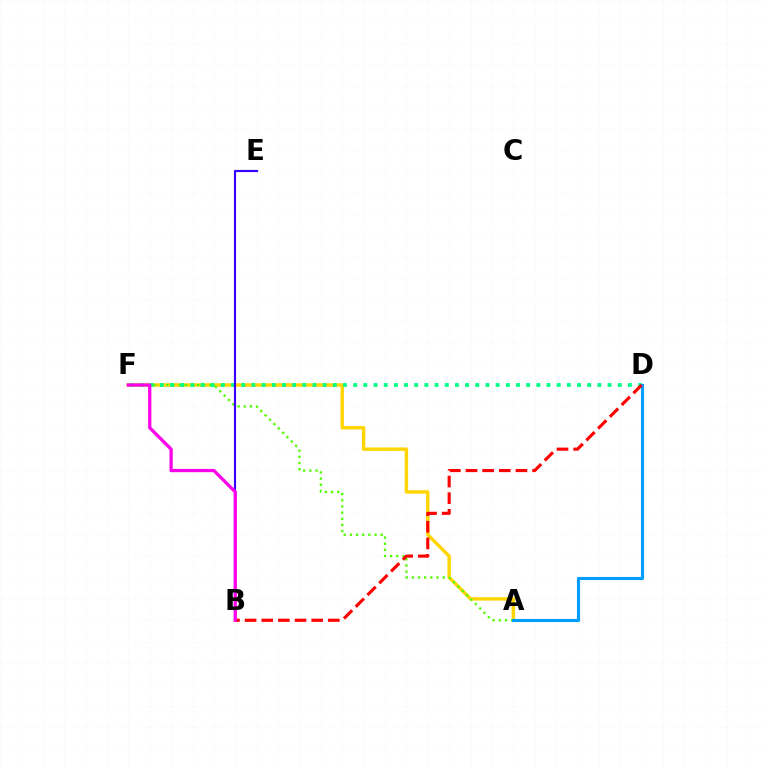{('A', 'F'): [{'color': '#ffd500', 'line_style': 'solid', 'thickness': 2.47}, {'color': '#4fff00', 'line_style': 'dotted', 'thickness': 1.67}], ('D', 'F'): [{'color': '#00ff86', 'line_style': 'dotted', 'thickness': 2.76}], ('A', 'D'): [{'color': '#009eff', 'line_style': 'solid', 'thickness': 2.24}], ('B', 'D'): [{'color': '#ff0000', 'line_style': 'dashed', 'thickness': 2.26}], ('B', 'E'): [{'color': '#3700ff', 'line_style': 'solid', 'thickness': 1.56}], ('B', 'F'): [{'color': '#ff00ed', 'line_style': 'solid', 'thickness': 2.35}]}